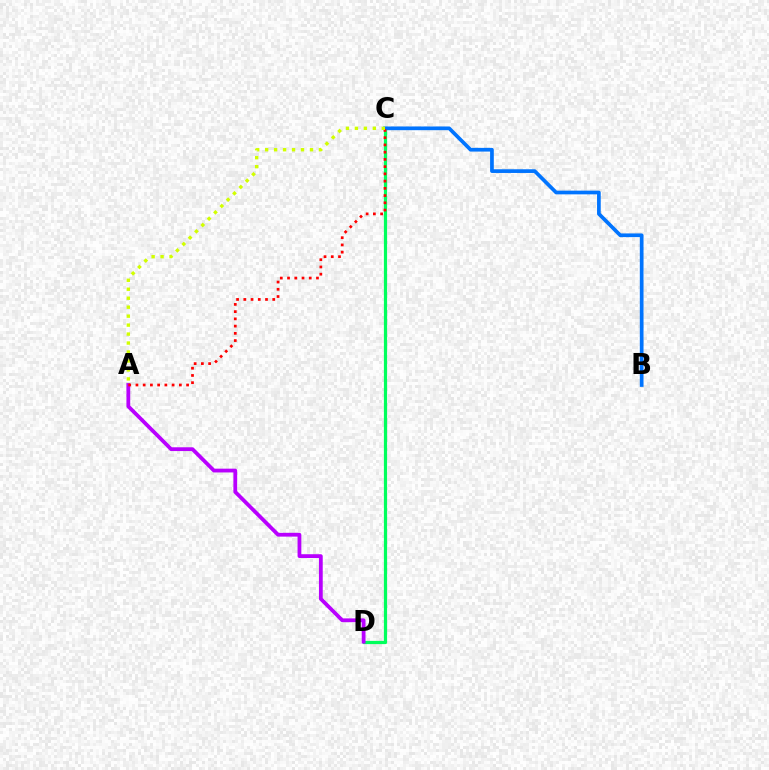{('C', 'D'): [{'color': '#00ff5c', 'line_style': 'solid', 'thickness': 2.31}], ('B', 'C'): [{'color': '#0074ff', 'line_style': 'solid', 'thickness': 2.67}], ('A', 'D'): [{'color': '#b900ff', 'line_style': 'solid', 'thickness': 2.72}], ('A', 'C'): [{'color': '#ff0000', 'line_style': 'dotted', 'thickness': 1.97}, {'color': '#d1ff00', 'line_style': 'dotted', 'thickness': 2.44}]}